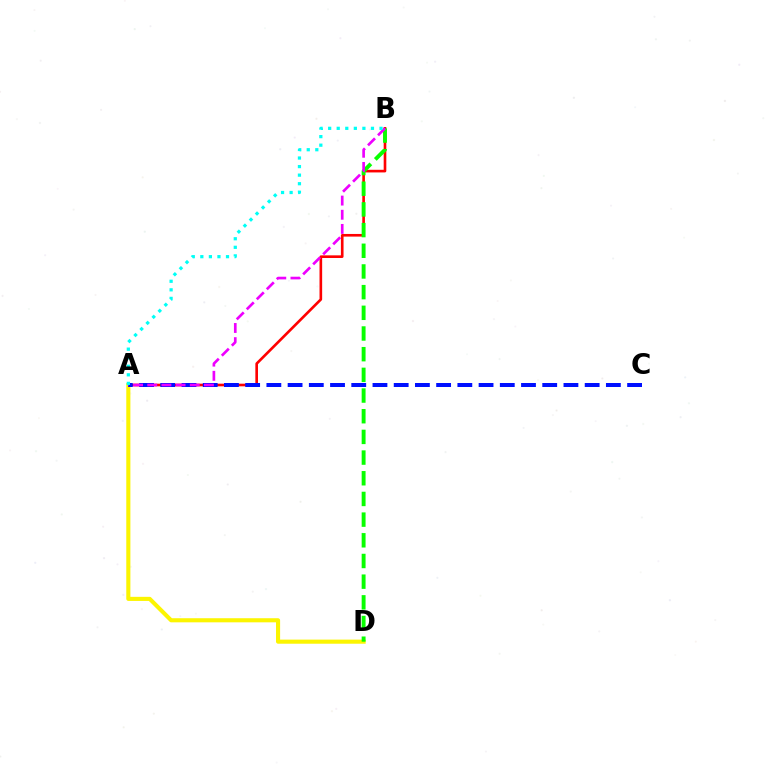{('A', 'B'): [{'color': '#ff0000', 'line_style': 'solid', 'thickness': 1.9}, {'color': '#ee00ff', 'line_style': 'dashed', 'thickness': 1.93}, {'color': '#00fff6', 'line_style': 'dotted', 'thickness': 2.33}], ('A', 'D'): [{'color': '#fcf500', 'line_style': 'solid', 'thickness': 2.95}], ('B', 'D'): [{'color': '#08ff00', 'line_style': 'dashed', 'thickness': 2.81}], ('A', 'C'): [{'color': '#0010ff', 'line_style': 'dashed', 'thickness': 2.88}]}